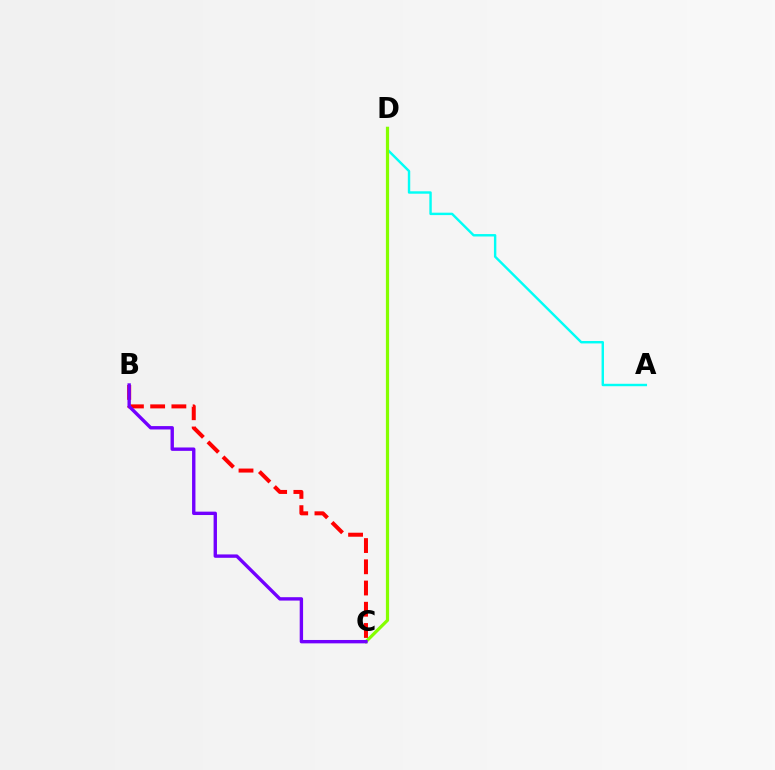{('A', 'D'): [{'color': '#00fff6', 'line_style': 'solid', 'thickness': 1.74}], ('C', 'D'): [{'color': '#84ff00', 'line_style': 'solid', 'thickness': 2.31}], ('B', 'C'): [{'color': '#ff0000', 'line_style': 'dashed', 'thickness': 2.88}, {'color': '#7200ff', 'line_style': 'solid', 'thickness': 2.43}]}